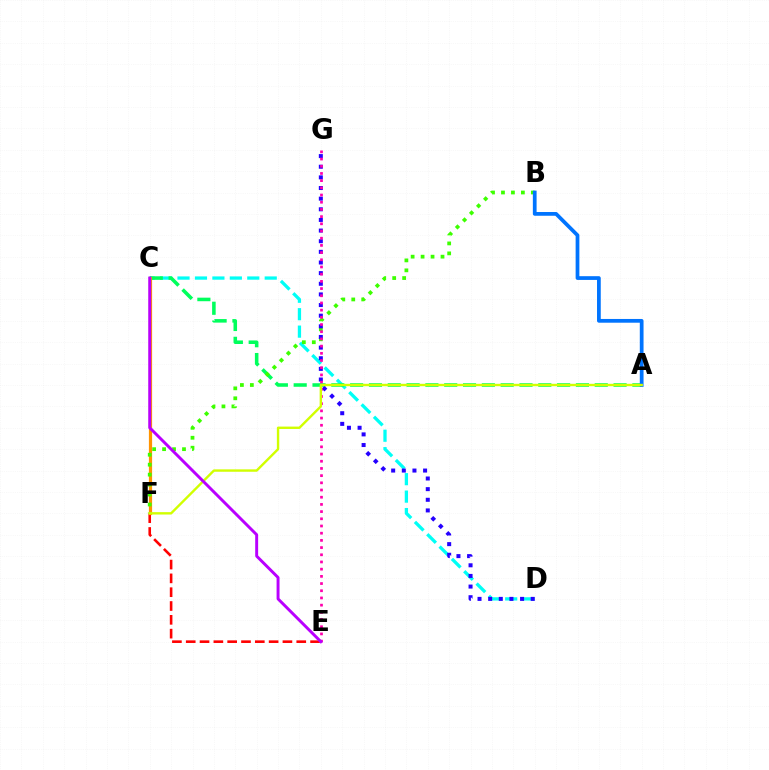{('E', 'F'): [{'color': '#ff0000', 'line_style': 'dashed', 'thickness': 1.88}], ('C', 'D'): [{'color': '#00fff6', 'line_style': 'dashed', 'thickness': 2.37}], ('A', 'C'): [{'color': '#00ff5c', 'line_style': 'dashed', 'thickness': 2.56}], ('C', 'F'): [{'color': '#ff9400', 'line_style': 'solid', 'thickness': 2.31}], ('B', 'F'): [{'color': '#3dff00', 'line_style': 'dotted', 'thickness': 2.71}], ('D', 'G'): [{'color': '#2500ff', 'line_style': 'dotted', 'thickness': 2.89}], ('E', 'G'): [{'color': '#ff00ac', 'line_style': 'dotted', 'thickness': 1.95}], ('A', 'B'): [{'color': '#0074ff', 'line_style': 'solid', 'thickness': 2.7}], ('A', 'F'): [{'color': '#d1ff00', 'line_style': 'solid', 'thickness': 1.72}], ('C', 'E'): [{'color': '#b900ff', 'line_style': 'solid', 'thickness': 2.12}]}